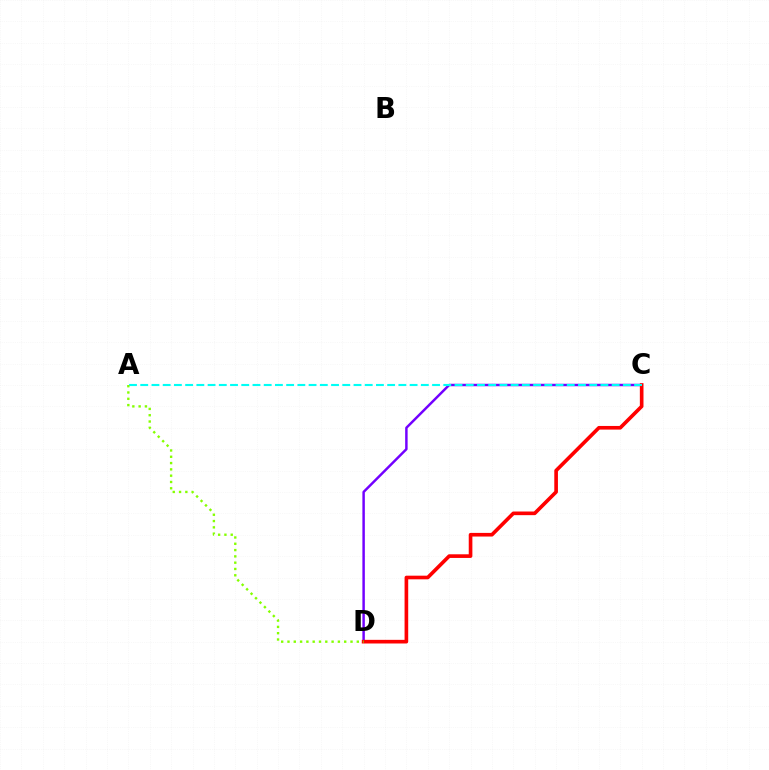{('C', 'D'): [{'color': '#7200ff', 'line_style': 'solid', 'thickness': 1.77}, {'color': '#ff0000', 'line_style': 'solid', 'thickness': 2.62}], ('A', 'C'): [{'color': '#00fff6', 'line_style': 'dashed', 'thickness': 1.52}], ('A', 'D'): [{'color': '#84ff00', 'line_style': 'dotted', 'thickness': 1.71}]}